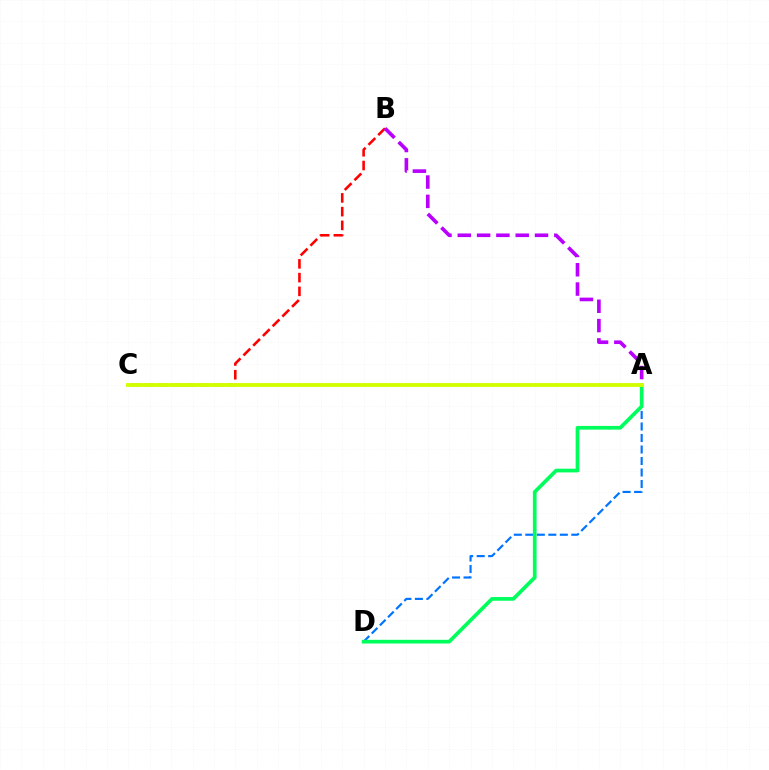{('B', 'C'): [{'color': '#ff0000', 'line_style': 'dashed', 'thickness': 1.87}], ('A', 'D'): [{'color': '#0074ff', 'line_style': 'dashed', 'thickness': 1.56}, {'color': '#00ff5c', 'line_style': 'solid', 'thickness': 2.67}], ('A', 'B'): [{'color': '#b900ff', 'line_style': 'dashed', 'thickness': 2.62}], ('A', 'C'): [{'color': '#d1ff00', 'line_style': 'solid', 'thickness': 2.78}]}